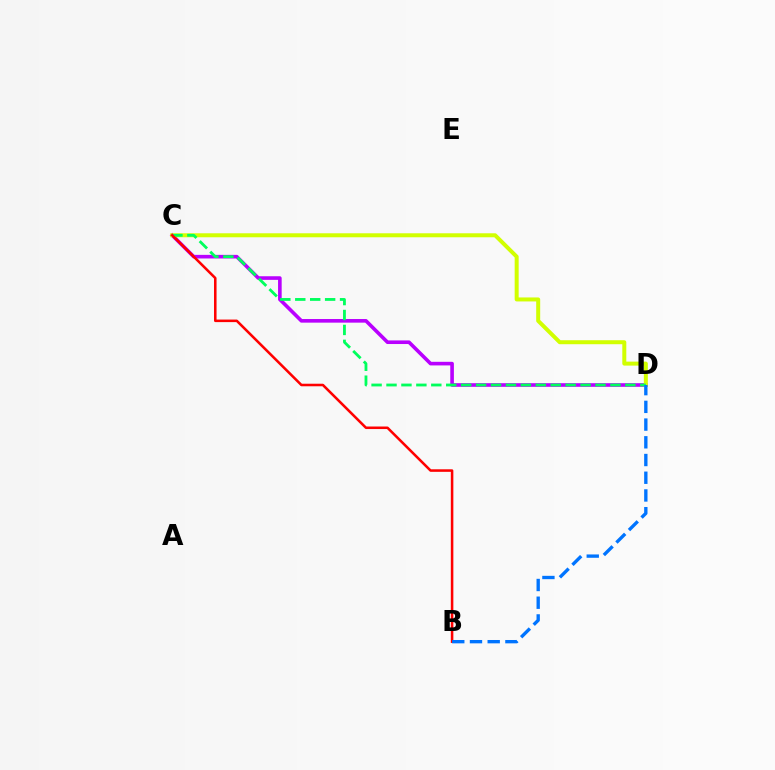{('C', 'D'): [{'color': '#b900ff', 'line_style': 'solid', 'thickness': 2.6}, {'color': '#d1ff00', 'line_style': 'solid', 'thickness': 2.87}, {'color': '#00ff5c', 'line_style': 'dashed', 'thickness': 2.03}], ('B', 'C'): [{'color': '#ff0000', 'line_style': 'solid', 'thickness': 1.83}], ('B', 'D'): [{'color': '#0074ff', 'line_style': 'dashed', 'thickness': 2.41}]}